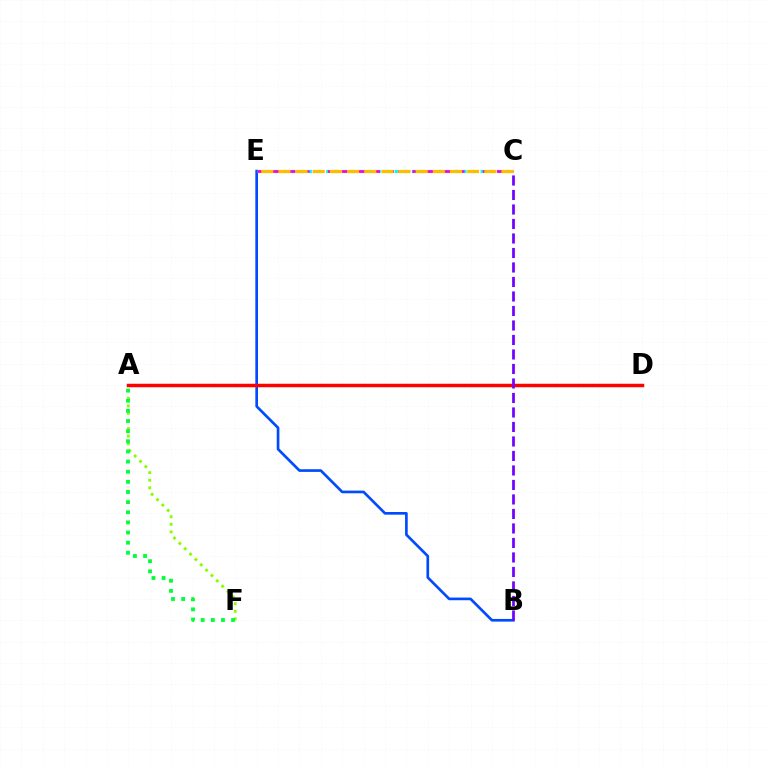{('B', 'E'): [{'color': '#004bff', 'line_style': 'solid', 'thickness': 1.92}], ('A', 'D'): [{'color': '#ff0000', 'line_style': 'solid', 'thickness': 2.52}], ('C', 'E'): [{'color': '#00fff6', 'line_style': 'dotted', 'thickness': 2.33}, {'color': '#ff00cf', 'line_style': 'dashed', 'thickness': 1.91}, {'color': '#ffbd00', 'line_style': 'dashed', 'thickness': 2.33}], ('B', 'C'): [{'color': '#7200ff', 'line_style': 'dashed', 'thickness': 1.97}], ('A', 'F'): [{'color': '#84ff00', 'line_style': 'dotted', 'thickness': 2.06}, {'color': '#00ff39', 'line_style': 'dotted', 'thickness': 2.75}]}